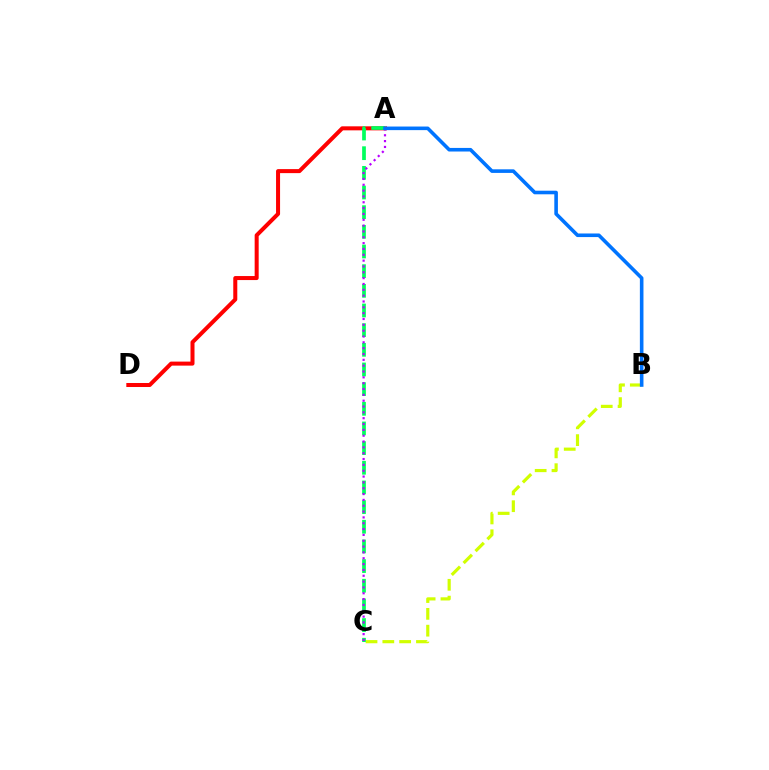{('A', 'D'): [{'color': '#ff0000', 'line_style': 'solid', 'thickness': 2.89}], ('B', 'C'): [{'color': '#d1ff00', 'line_style': 'dashed', 'thickness': 2.28}], ('A', 'C'): [{'color': '#00ff5c', 'line_style': 'dashed', 'thickness': 2.67}, {'color': '#b900ff', 'line_style': 'dotted', 'thickness': 1.59}], ('A', 'B'): [{'color': '#0074ff', 'line_style': 'solid', 'thickness': 2.59}]}